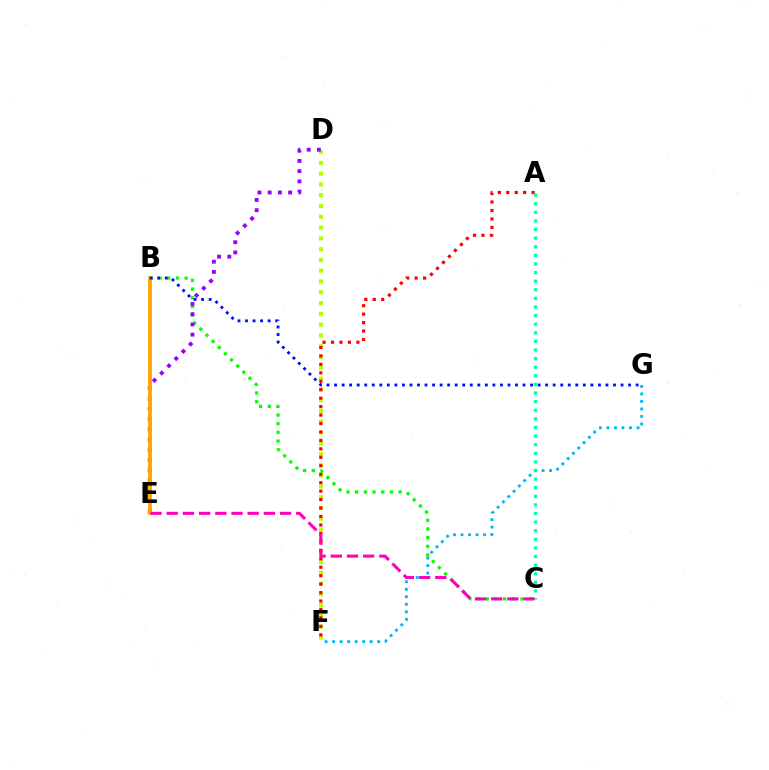{('D', 'F'): [{'color': '#b3ff00', 'line_style': 'dotted', 'thickness': 2.93}], ('F', 'G'): [{'color': '#00b5ff', 'line_style': 'dotted', 'thickness': 2.04}], ('A', 'F'): [{'color': '#ff0000', 'line_style': 'dotted', 'thickness': 2.3}], ('B', 'C'): [{'color': '#08ff00', 'line_style': 'dotted', 'thickness': 2.36}], ('D', 'E'): [{'color': '#9b00ff', 'line_style': 'dotted', 'thickness': 2.78}], ('B', 'E'): [{'color': '#ffa500', 'line_style': 'solid', 'thickness': 2.74}], ('A', 'C'): [{'color': '#00ff9d', 'line_style': 'dotted', 'thickness': 2.34}], ('C', 'E'): [{'color': '#ff00bd', 'line_style': 'dashed', 'thickness': 2.2}], ('B', 'G'): [{'color': '#0010ff', 'line_style': 'dotted', 'thickness': 2.05}]}